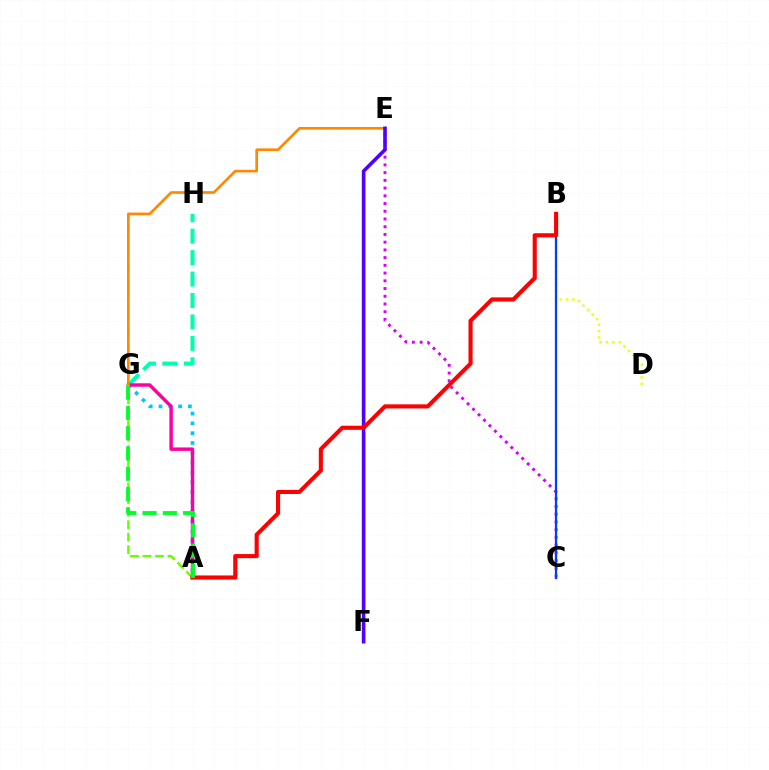{('B', 'D'): [{'color': '#eeff00', 'line_style': 'dotted', 'thickness': 1.73}], ('C', 'E'): [{'color': '#d600ff', 'line_style': 'dotted', 'thickness': 2.1}], ('G', 'H'): [{'color': '#00ffaf', 'line_style': 'dashed', 'thickness': 2.91}], ('A', 'G'): [{'color': '#00c7ff', 'line_style': 'dotted', 'thickness': 2.66}, {'color': '#ff00a0', 'line_style': 'solid', 'thickness': 2.48}, {'color': '#66ff00', 'line_style': 'dashed', 'thickness': 1.7}, {'color': '#00ff27', 'line_style': 'dashed', 'thickness': 2.75}], ('B', 'C'): [{'color': '#003fff', 'line_style': 'solid', 'thickness': 1.64}], ('E', 'G'): [{'color': '#ff8800', 'line_style': 'solid', 'thickness': 1.9}], ('E', 'F'): [{'color': '#4f00ff', 'line_style': 'solid', 'thickness': 2.58}], ('A', 'B'): [{'color': '#ff0000', 'line_style': 'solid', 'thickness': 2.95}]}